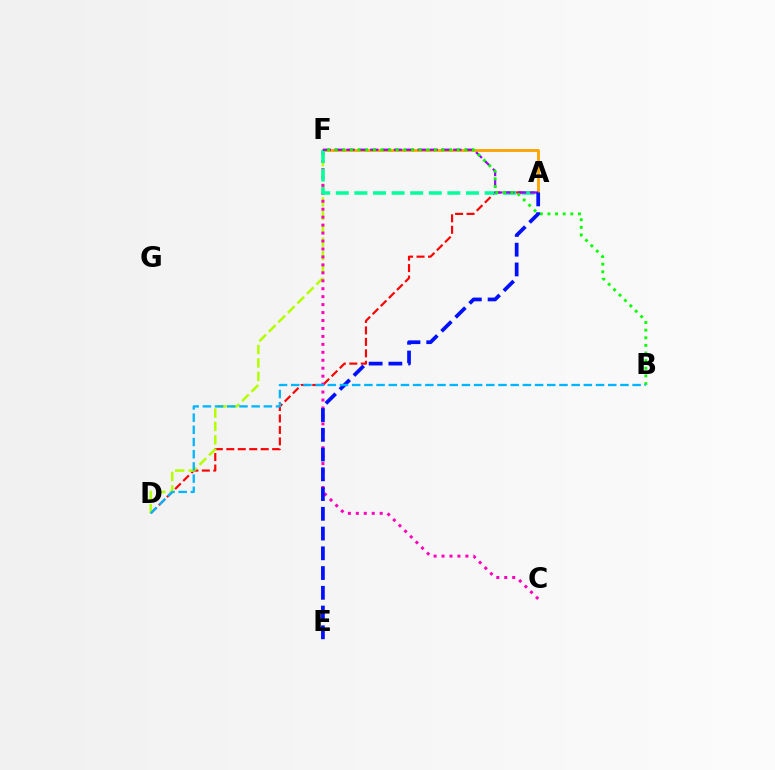{('A', 'D'): [{'color': '#ff0000', 'line_style': 'dashed', 'thickness': 1.56}], ('D', 'F'): [{'color': '#b3ff00', 'line_style': 'dashed', 'thickness': 1.82}], ('A', 'F'): [{'color': '#ffa500', 'line_style': 'solid', 'thickness': 2.05}, {'color': '#00ff9d', 'line_style': 'dashed', 'thickness': 2.53}, {'color': '#9b00ff', 'line_style': 'dashed', 'thickness': 1.61}], ('C', 'F'): [{'color': '#ff00bd', 'line_style': 'dotted', 'thickness': 2.16}], ('B', 'F'): [{'color': '#08ff00', 'line_style': 'dotted', 'thickness': 2.07}], ('A', 'E'): [{'color': '#0010ff', 'line_style': 'dashed', 'thickness': 2.68}], ('B', 'D'): [{'color': '#00b5ff', 'line_style': 'dashed', 'thickness': 1.66}]}